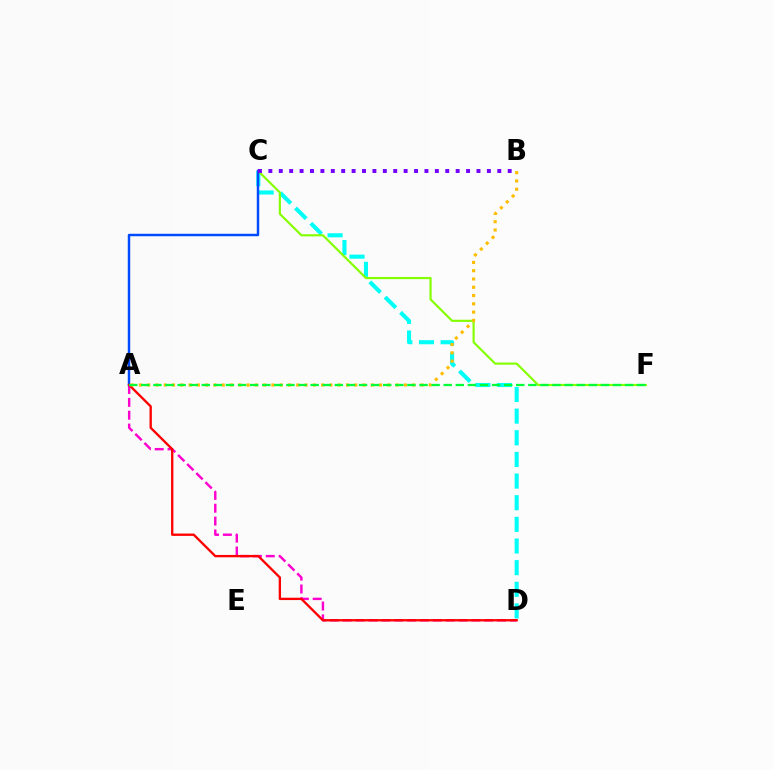{('C', 'D'): [{'color': '#00fff6', 'line_style': 'dashed', 'thickness': 2.94}], ('A', 'D'): [{'color': '#ff00cf', 'line_style': 'dashed', 'thickness': 1.75}, {'color': '#ff0000', 'line_style': 'solid', 'thickness': 1.68}], ('C', 'F'): [{'color': '#84ff00', 'line_style': 'solid', 'thickness': 1.55}], ('A', 'C'): [{'color': '#004bff', 'line_style': 'solid', 'thickness': 1.77}], ('A', 'B'): [{'color': '#ffbd00', 'line_style': 'dotted', 'thickness': 2.25}], ('B', 'C'): [{'color': '#7200ff', 'line_style': 'dotted', 'thickness': 2.83}], ('A', 'F'): [{'color': '#00ff39', 'line_style': 'dashed', 'thickness': 1.64}]}